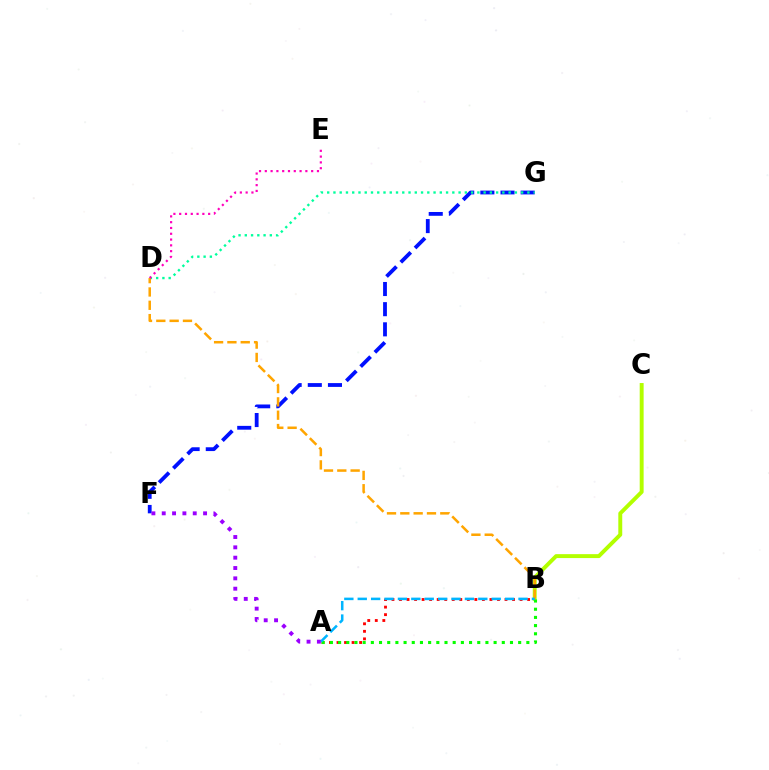{('A', 'B'): [{'color': '#ff0000', 'line_style': 'dotted', 'thickness': 2.05}, {'color': '#08ff00', 'line_style': 'dotted', 'thickness': 2.22}, {'color': '#00b5ff', 'line_style': 'dashed', 'thickness': 1.82}], ('F', 'G'): [{'color': '#0010ff', 'line_style': 'dashed', 'thickness': 2.74}], ('B', 'C'): [{'color': '#b3ff00', 'line_style': 'solid', 'thickness': 2.83}], ('D', 'G'): [{'color': '#00ff9d', 'line_style': 'dotted', 'thickness': 1.7}], ('B', 'D'): [{'color': '#ffa500', 'line_style': 'dashed', 'thickness': 1.81}], ('A', 'F'): [{'color': '#9b00ff', 'line_style': 'dotted', 'thickness': 2.81}], ('D', 'E'): [{'color': '#ff00bd', 'line_style': 'dotted', 'thickness': 1.57}]}